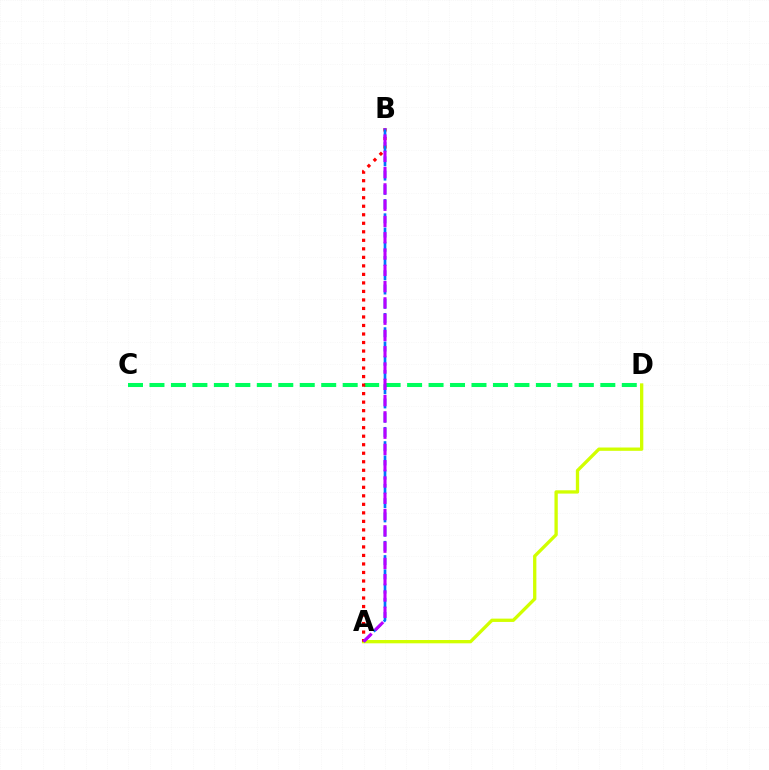{('C', 'D'): [{'color': '#00ff5c', 'line_style': 'dashed', 'thickness': 2.92}], ('A', 'D'): [{'color': '#d1ff00', 'line_style': 'solid', 'thickness': 2.38}], ('A', 'B'): [{'color': '#ff0000', 'line_style': 'dotted', 'thickness': 2.31}, {'color': '#0074ff', 'line_style': 'dashed', 'thickness': 1.93}, {'color': '#b900ff', 'line_style': 'dashed', 'thickness': 2.21}]}